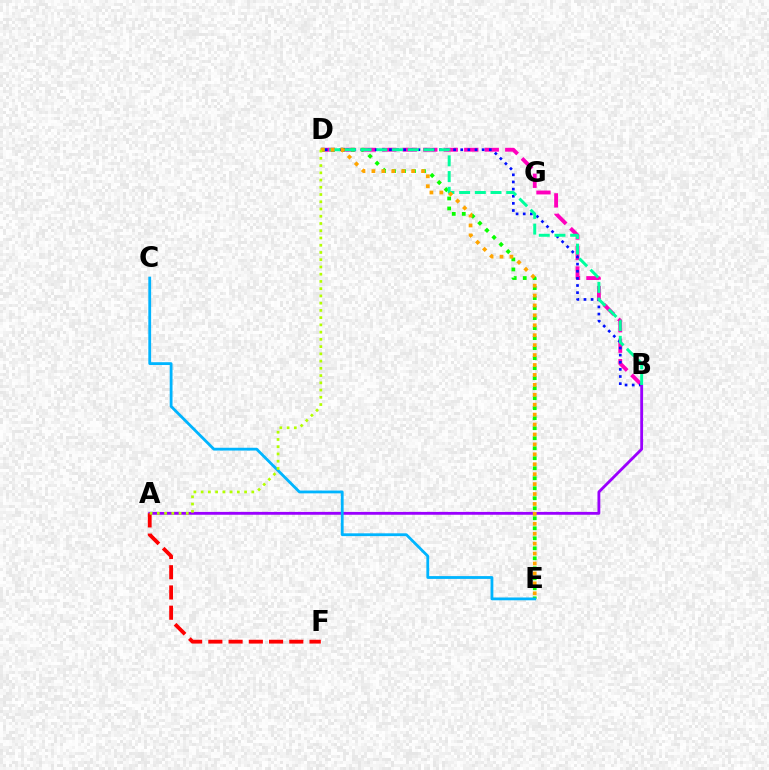{('B', 'D'): [{'color': '#ff00bd', 'line_style': 'dashed', 'thickness': 2.78}, {'color': '#0010ff', 'line_style': 'dotted', 'thickness': 1.94}, {'color': '#00ff9d', 'line_style': 'dashed', 'thickness': 2.13}], ('A', 'B'): [{'color': '#9b00ff', 'line_style': 'solid', 'thickness': 2.04}], ('D', 'E'): [{'color': '#08ff00', 'line_style': 'dotted', 'thickness': 2.72}, {'color': '#ffa500', 'line_style': 'dotted', 'thickness': 2.7}], ('A', 'F'): [{'color': '#ff0000', 'line_style': 'dashed', 'thickness': 2.75}], ('C', 'E'): [{'color': '#00b5ff', 'line_style': 'solid', 'thickness': 2.02}], ('A', 'D'): [{'color': '#b3ff00', 'line_style': 'dotted', 'thickness': 1.97}]}